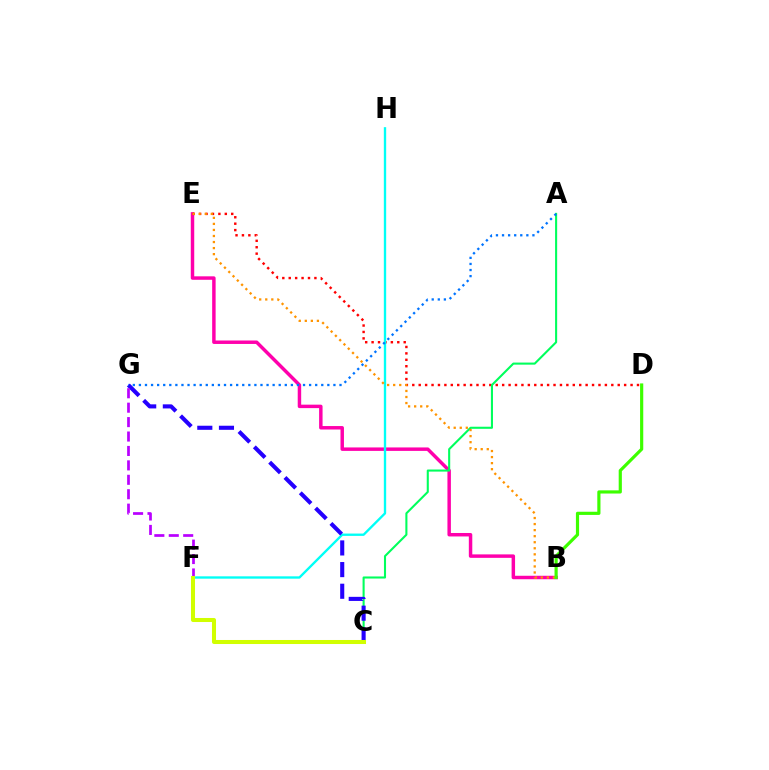{('B', 'E'): [{'color': '#ff00ac', 'line_style': 'solid', 'thickness': 2.49}, {'color': '#ff9400', 'line_style': 'dotted', 'thickness': 1.64}], ('D', 'E'): [{'color': '#ff0000', 'line_style': 'dotted', 'thickness': 1.74}], ('F', 'H'): [{'color': '#00fff6', 'line_style': 'solid', 'thickness': 1.69}], ('A', 'C'): [{'color': '#00ff5c', 'line_style': 'solid', 'thickness': 1.5}], ('C', 'G'): [{'color': '#2500ff', 'line_style': 'dashed', 'thickness': 2.94}], ('F', 'G'): [{'color': '#b900ff', 'line_style': 'dashed', 'thickness': 1.96}], ('B', 'D'): [{'color': '#3dff00', 'line_style': 'solid', 'thickness': 2.28}], ('A', 'G'): [{'color': '#0074ff', 'line_style': 'dotted', 'thickness': 1.65}], ('C', 'F'): [{'color': '#d1ff00', 'line_style': 'solid', 'thickness': 2.91}]}